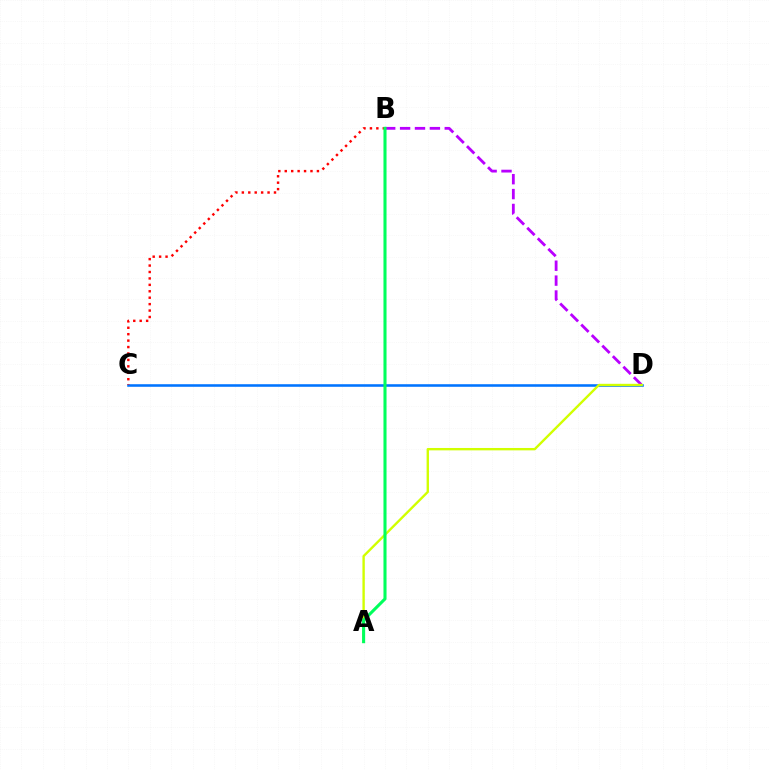{('C', 'D'): [{'color': '#0074ff', 'line_style': 'solid', 'thickness': 1.85}], ('B', 'D'): [{'color': '#b900ff', 'line_style': 'dashed', 'thickness': 2.02}], ('B', 'C'): [{'color': '#ff0000', 'line_style': 'dotted', 'thickness': 1.75}], ('A', 'D'): [{'color': '#d1ff00', 'line_style': 'solid', 'thickness': 1.71}], ('A', 'B'): [{'color': '#00ff5c', 'line_style': 'solid', 'thickness': 2.21}]}